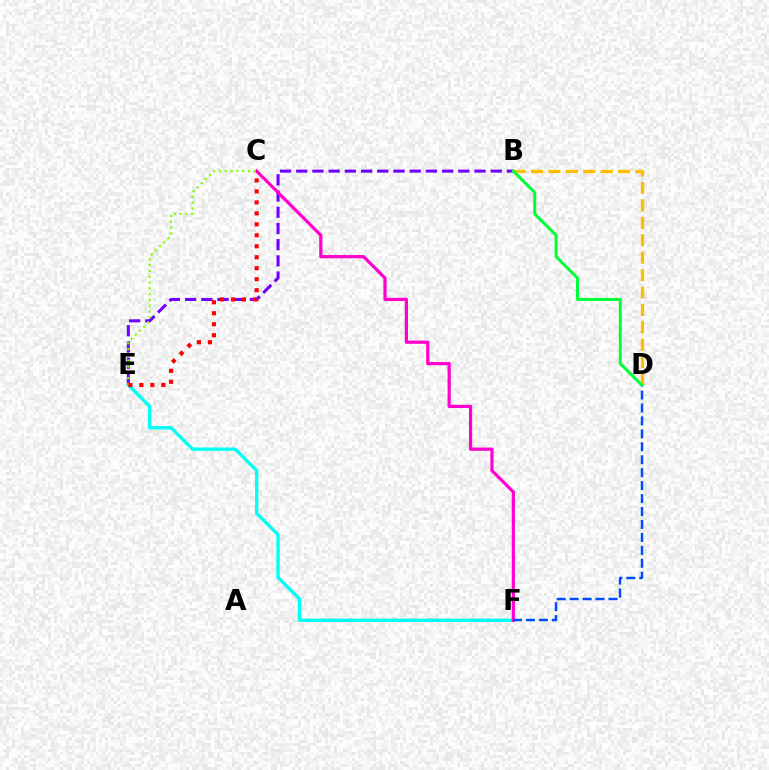{('E', 'F'): [{'color': '#00fff6', 'line_style': 'solid', 'thickness': 2.41}], ('B', 'E'): [{'color': '#7200ff', 'line_style': 'dashed', 'thickness': 2.2}], ('C', 'F'): [{'color': '#ff00cf', 'line_style': 'solid', 'thickness': 2.31}], ('D', 'F'): [{'color': '#004bff', 'line_style': 'dashed', 'thickness': 1.76}], ('B', 'D'): [{'color': '#ffbd00', 'line_style': 'dashed', 'thickness': 2.37}, {'color': '#00ff39', 'line_style': 'solid', 'thickness': 2.15}], ('C', 'E'): [{'color': '#84ff00', 'line_style': 'dotted', 'thickness': 1.58}, {'color': '#ff0000', 'line_style': 'dotted', 'thickness': 2.98}]}